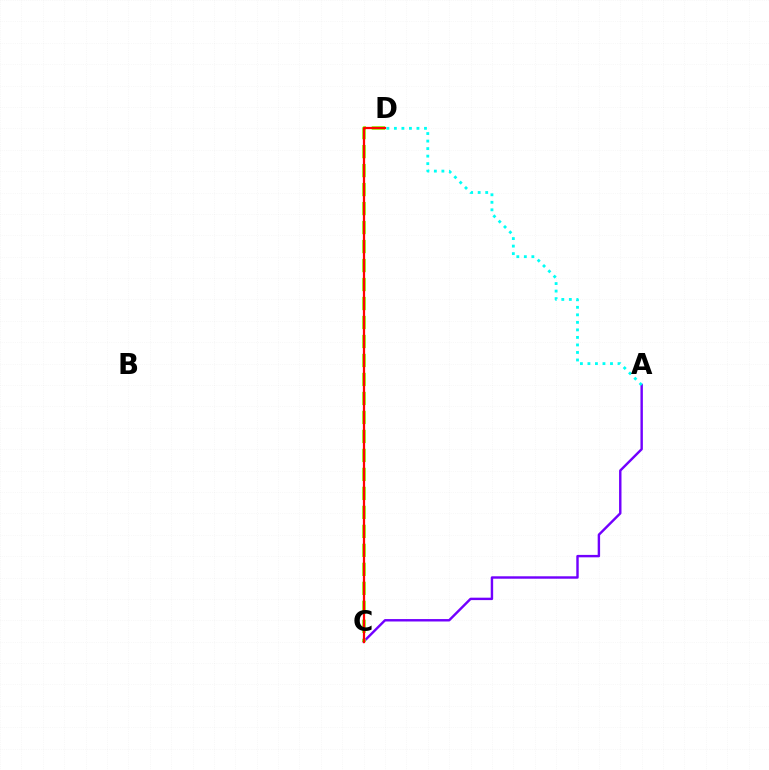{('A', 'C'): [{'color': '#7200ff', 'line_style': 'solid', 'thickness': 1.74}], ('C', 'D'): [{'color': '#84ff00', 'line_style': 'dashed', 'thickness': 2.58}, {'color': '#ff0000', 'line_style': 'solid', 'thickness': 1.62}], ('A', 'D'): [{'color': '#00fff6', 'line_style': 'dotted', 'thickness': 2.04}]}